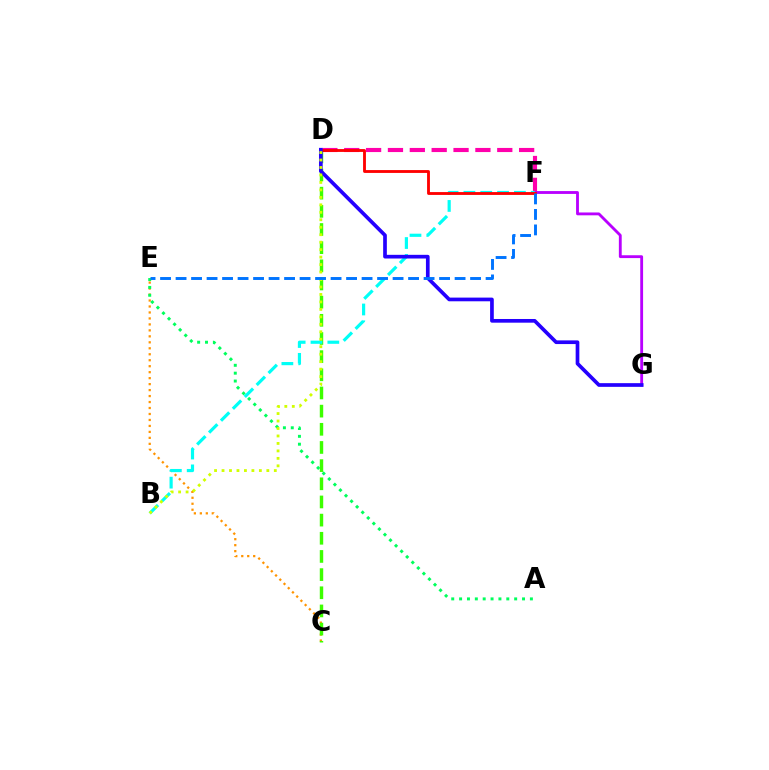{('D', 'F'): [{'color': '#ff00ac', 'line_style': 'dashed', 'thickness': 2.97}, {'color': '#ff0000', 'line_style': 'solid', 'thickness': 2.05}], ('C', 'E'): [{'color': '#ff9400', 'line_style': 'dotted', 'thickness': 1.62}], ('C', 'D'): [{'color': '#3dff00', 'line_style': 'dashed', 'thickness': 2.47}], ('F', 'G'): [{'color': '#b900ff', 'line_style': 'solid', 'thickness': 2.04}], ('B', 'F'): [{'color': '#00fff6', 'line_style': 'dashed', 'thickness': 2.29}], ('D', 'G'): [{'color': '#2500ff', 'line_style': 'solid', 'thickness': 2.65}], ('A', 'E'): [{'color': '#00ff5c', 'line_style': 'dotted', 'thickness': 2.14}], ('B', 'D'): [{'color': '#d1ff00', 'line_style': 'dotted', 'thickness': 2.03}], ('E', 'F'): [{'color': '#0074ff', 'line_style': 'dashed', 'thickness': 2.11}]}